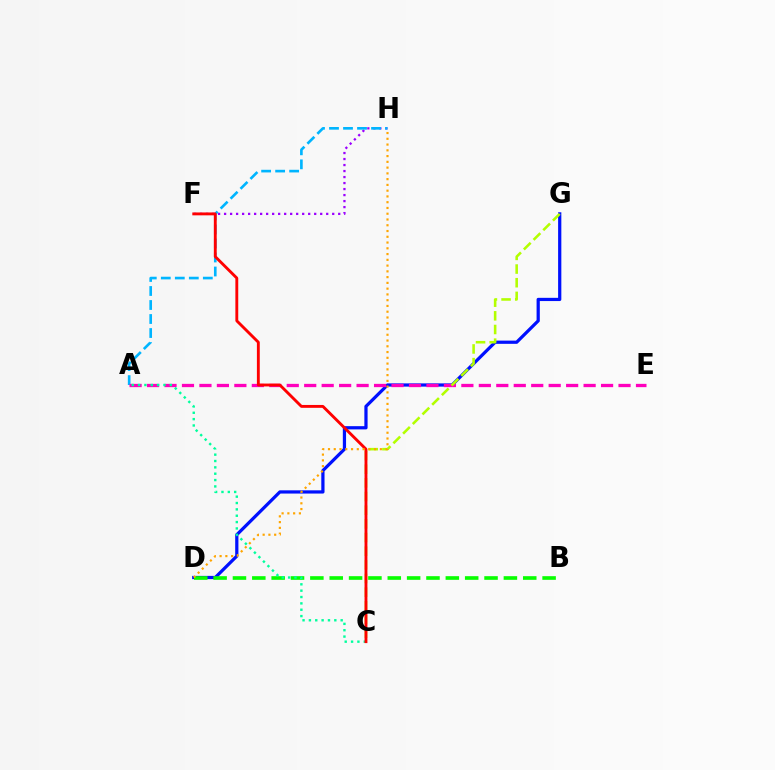{('D', 'G'): [{'color': '#0010ff', 'line_style': 'solid', 'thickness': 2.32}], ('F', 'H'): [{'color': '#9b00ff', 'line_style': 'dotted', 'thickness': 1.63}], ('A', 'H'): [{'color': '#00b5ff', 'line_style': 'dashed', 'thickness': 1.9}], ('A', 'E'): [{'color': '#ff00bd', 'line_style': 'dashed', 'thickness': 2.37}], ('C', 'G'): [{'color': '#b3ff00', 'line_style': 'dashed', 'thickness': 1.86}], ('B', 'D'): [{'color': '#08ff00', 'line_style': 'dashed', 'thickness': 2.63}], ('A', 'C'): [{'color': '#00ff9d', 'line_style': 'dotted', 'thickness': 1.73}], ('C', 'F'): [{'color': '#ff0000', 'line_style': 'solid', 'thickness': 2.07}], ('D', 'H'): [{'color': '#ffa500', 'line_style': 'dotted', 'thickness': 1.57}]}